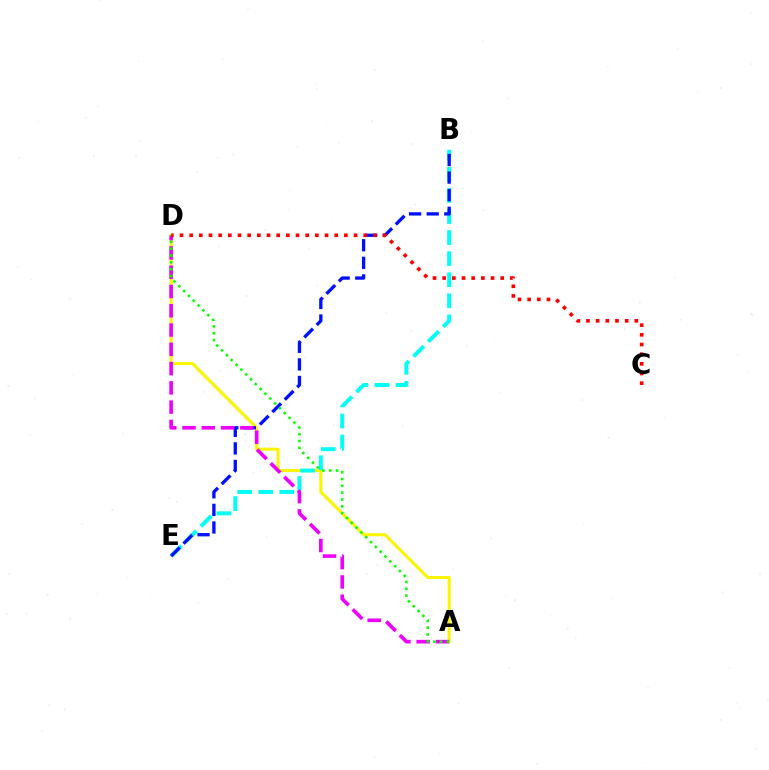{('A', 'D'): [{'color': '#fcf500', 'line_style': 'solid', 'thickness': 2.18}, {'color': '#ee00ff', 'line_style': 'dashed', 'thickness': 2.62}, {'color': '#08ff00', 'line_style': 'dotted', 'thickness': 1.85}], ('B', 'E'): [{'color': '#00fff6', 'line_style': 'dashed', 'thickness': 2.86}, {'color': '#0010ff', 'line_style': 'dashed', 'thickness': 2.39}], ('C', 'D'): [{'color': '#ff0000', 'line_style': 'dotted', 'thickness': 2.63}]}